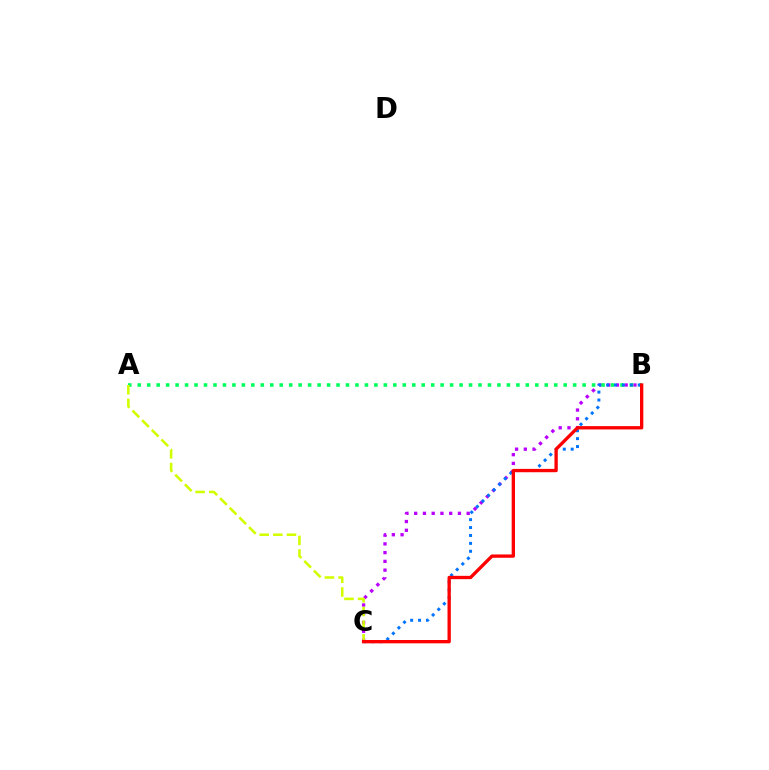{('B', 'C'): [{'color': '#b900ff', 'line_style': 'dotted', 'thickness': 2.38}, {'color': '#0074ff', 'line_style': 'dotted', 'thickness': 2.15}, {'color': '#ff0000', 'line_style': 'solid', 'thickness': 2.39}], ('A', 'B'): [{'color': '#00ff5c', 'line_style': 'dotted', 'thickness': 2.57}], ('A', 'C'): [{'color': '#d1ff00', 'line_style': 'dashed', 'thickness': 1.85}]}